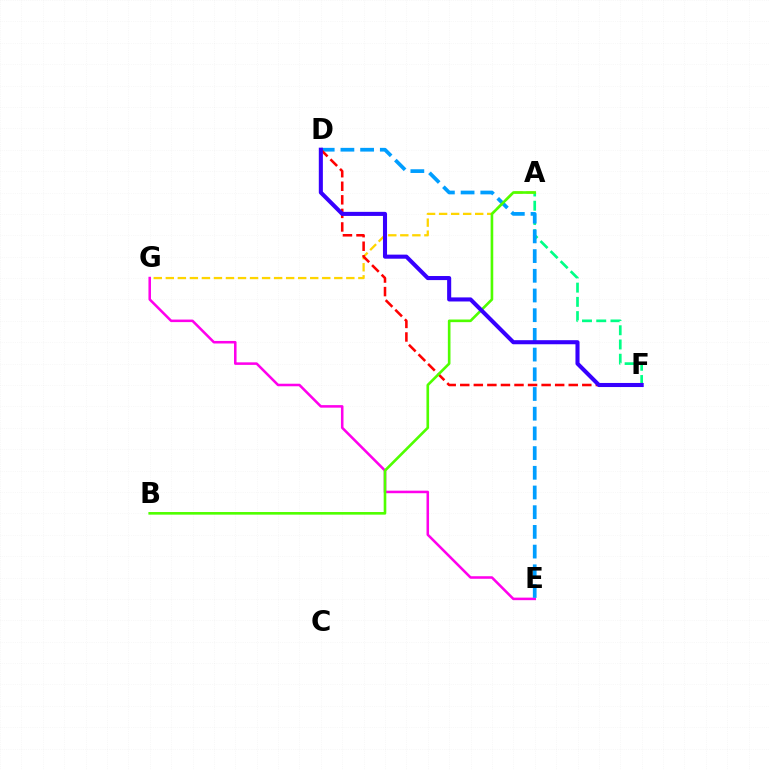{('A', 'F'): [{'color': '#00ff86', 'line_style': 'dashed', 'thickness': 1.93}], ('A', 'G'): [{'color': '#ffd500', 'line_style': 'dashed', 'thickness': 1.63}], ('E', 'G'): [{'color': '#ff00ed', 'line_style': 'solid', 'thickness': 1.83}], ('D', 'E'): [{'color': '#009eff', 'line_style': 'dashed', 'thickness': 2.68}], ('D', 'F'): [{'color': '#ff0000', 'line_style': 'dashed', 'thickness': 1.84}, {'color': '#3700ff', 'line_style': 'solid', 'thickness': 2.93}], ('A', 'B'): [{'color': '#4fff00', 'line_style': 'solid', 'thickness': 1.89}]}